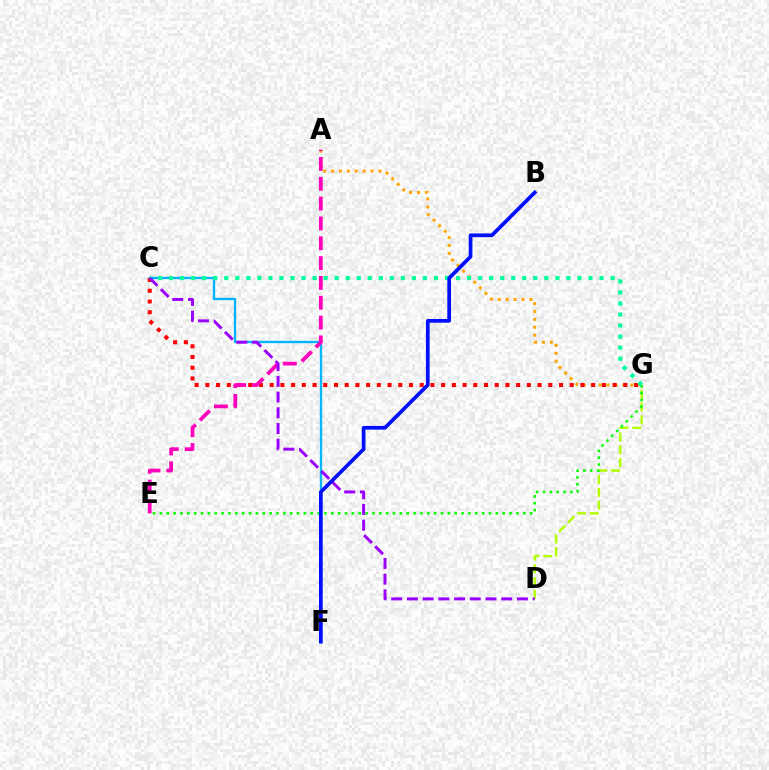{('C', 'F'): [{'color': '#00b5ff', 'line_style': 'solid', 'thickness': 1.67}], ('A', 'G'): [{'color': '#ffa500', 'line_style': 'dotted', 'thickness': 2.15}], ('C', 'G'): [{'color': '#ff0000', 'line_style': 'dotted', 'thickness': 2.91}, {'color': '#00ff9d', 'line_style': 'dotted', 'thickness': 3.0}], ('D', 'G'): [{'color': '#b3ff00', 'line_style': 'dashed', 'thickness': 1.74}], ('E', 'G'): [{'color': '#08ff00', 'line_style': 'dotted', 'thickness': 1.86}], ('A', 'E'): [{'color': '#ff00bd', 'line_style': 'dashed', 'thickness': 2.69}], ('C', 'D'): [{'color': '#9b00ff', 'line_style': 'dashed', 'thickness': 2.13}], ('B', 'F'): [{'color': '#0010ff', 'line_style': 'solid', 'thickness': 2.67}]}